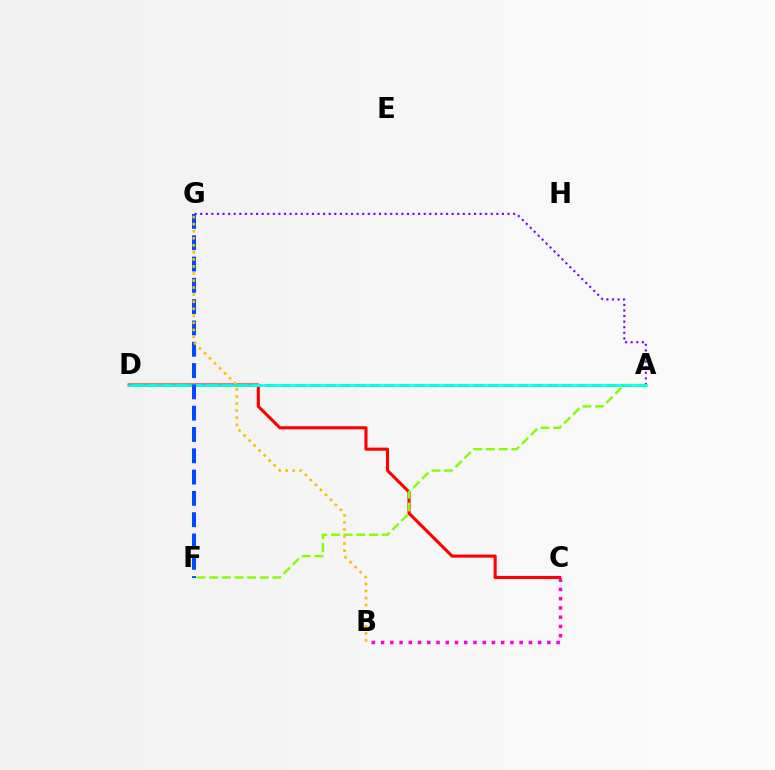{('C', 'D'): [{'color': '#ff0000', 'line_style': 'solid', 'thickness': 2.23}], ('A', 'G'): [{'color': '#7200ff', 'line_style': 'dotted', 'thickness': 1.52}], ('A', 'D'): [{'color': '#00ff39', 'line_style': 'dashed', 'thickness': 2.01}, {'color': '#00fff6', 'line_style': 'solid', 'thickness': 1.85}], ('A', 'F'): [{'color': '#84ff00', 'line_style': 'dashed', 'thickness': 1.72}], ('B', 'C'): [{'color': '#ff00cf', 'line_style': 'dotted', 'thickness': 2.51}], ('F', 'G'): [{'color': '#004bff', 'line_style': 'dashed', 'thickness': 2.89}], ('B', 'G'): [{'color': '#ffbd00', 'line_style': 'dotted', 'thickness': 1.91}]}